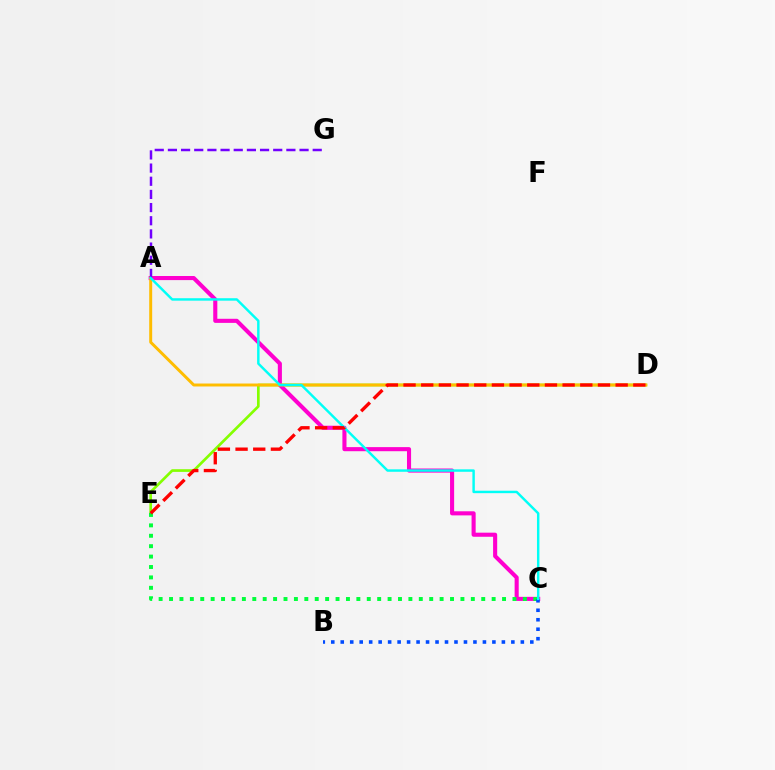{('D', 'E'): [{'color': '#84ff00', 'line_style': 'solid', 'thickness': 1.93}, {'color': '#ff0000', 'line_style': 'dashed', 'thickness': 2.4}], ('A', 'C'): [{'color': '#ff00cf', 'line_style': 'solid', 'thickness': 2.95}, {'color': '#00fff6', 'line_style': 'solid', 'thickness': 1.76}], ('C', 'E'): [{'color': '#00ff39', 'line_style': 'dotted', 'thickness': 2.83}], ('B', 'C'): [{'color': '#004bff', 'line_style': 'dotted', 'thickness': 2.58}], ('A', 'D'): [{'color': '#ffbd00', 'line_style': 'solid', 'thickness': 2.13}], ('A', 'G'): [{'color': '#7200ff', 'line_style': 'dashed', 'thickness': 1.79}]}